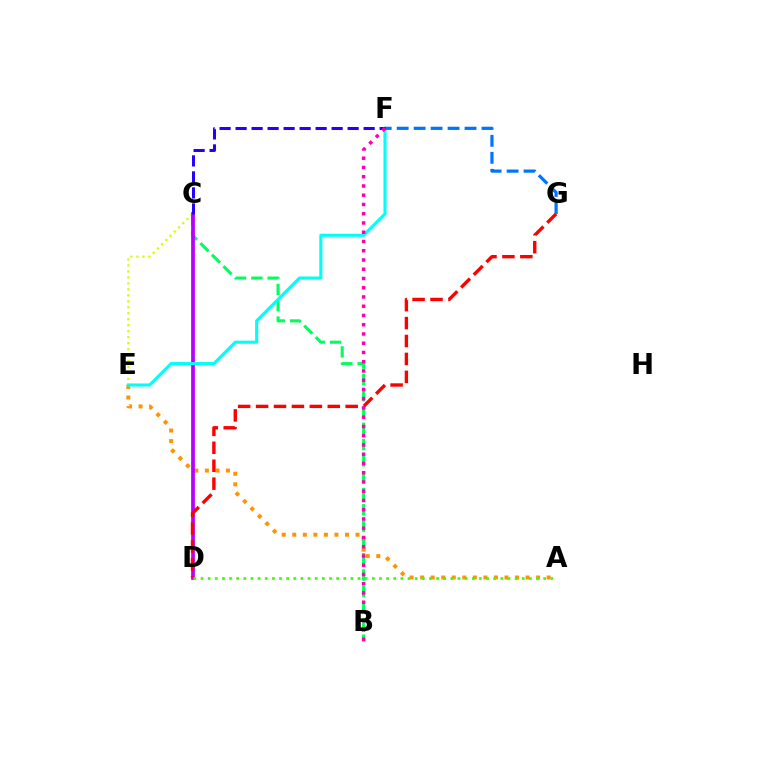{('A', 'E'): [{'color': '#ff9400', 'line_style': 'dotted', 'thickness': 2.86}], ('B', 'C'): [{'color': '#00ff5c', 'line_style': 'dashed', 'thickness': 2.21}], ('C', 'E'): [{'color': '#d1ff00', 'line_style': 'dotted', 'thickness': 1.62}], ('C', 'D'): [{'color': '#b900ff', 'line_style': 'solid', 'thickness': 2.69}], ('E', 'F'): [{'color': '#00fff6', 'line_style': 'solid', 'thickness': 2.24}], ('F', 'G'): [{'color': '#0074ff', 'line_style': 'dashed', 'thickness': 2.3}], ('D', 'G'): [{'color': '#ff0000', 'line_style': 'dashed', 'thickness': 2.43}], ('C', 'F'): [{'color': '#2500ff', 'line_style': 'dashed', 'thickness': 2.17}], ('B', 'F'): [{'color': '#ff00ac', 'line_style': 'dotted', 'thickness': 2.51}], ('A', 'D'): [{'color': '#3dff00', 'line_style': 'dotted', 'thickness': 1.94}]}